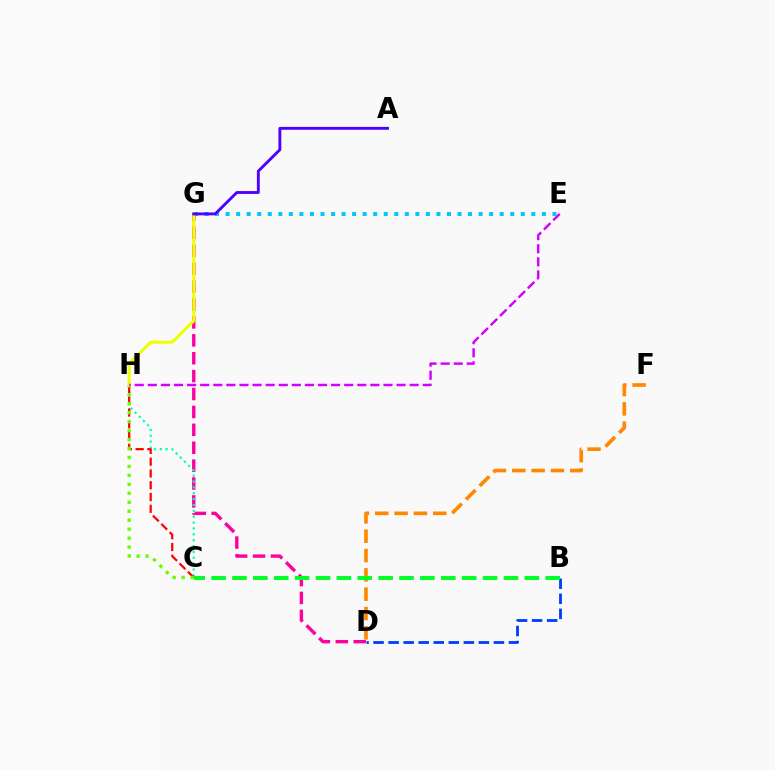{('D', 'G'): [{'color': '#ff00a0', 'line_style': 'dashed', 'thickness': 2.43}], ('C', 'H'): [{'color': '#00ffaf', 'line_style': 'dotted', 'thickness': 1.59}, {'color': '#ff0000', 'line_style': 'dashed', 'thickness': 1.6}, {'color': '#66ff00', 'line_style': 'dotted', 'thickness': 2.44}], ('B', 'D'): [{'color': '#003fff', 'line_style': 'dashed', 'thickness': 2.04}], ('D', 'F'): [{'color': '#ff8800', 'line_style': 'dashed', 'thickness': 2.63}], ('E', 'G'): [{'color': '#00c7ff', 'line_style': 'dotted', 'thickness': 2.86}], ('B', 'C'): [{'color': '#00ff27', 'line_style': 'dashed', 'thickness': 2.84}], ('G', 'H'): [{'color': '#eeff00', 'line_style': 'solid', 'thickness': 2.18}], ('A', 'G'): [{'color': '#4f00ff', 'line_style': 'solid', 'thickness': 2.08}], ('E', 'H'): [{'color': '#d600ff', 'line_style': 'dashed', 'thickness': 1.78}]}